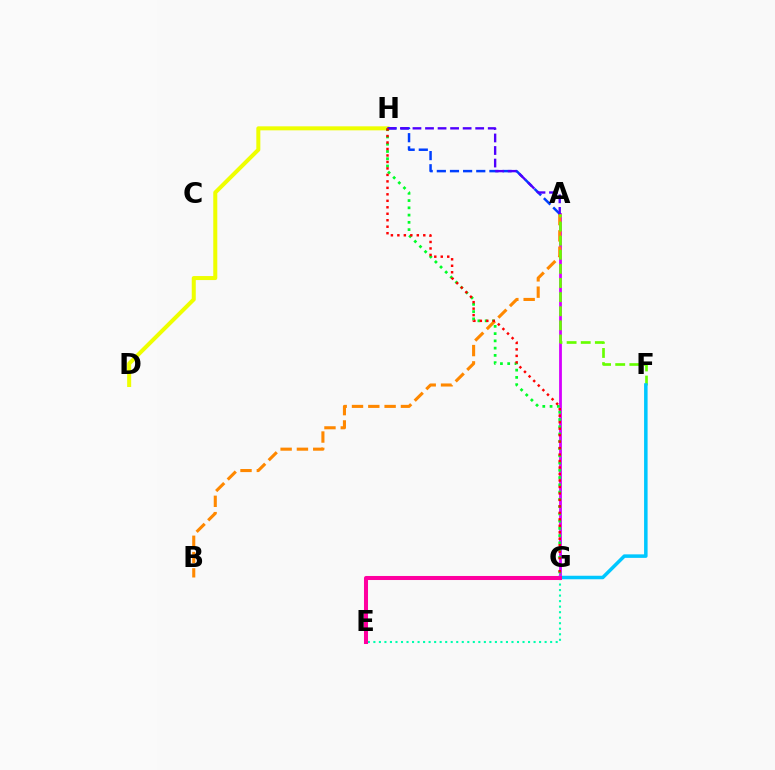{('A', 'G'): [{'color': '#d600ff', 'line_style': 'solid', 'thickness': 2.02}], ('D', 'H'): [{'color': '#eeff00', 'line_style': 'solid', 'thickness': 2.89}], ('G', 'H'): [{'color': '#00ff27', 'line_style': 'dotted', 'thickness': 1.97}, {'color': '#ff0000', 'line_style': 'dotted', 'thickness': 1.76}], ('A', 'B'): [{'color': '#ff8800', 'line_style': 'dashed', 'thickness': 2.22}], ('A', 'F'): [{'color': '#66ff00', 'line_style': 'dashed', 'thickness': 1.92}], ('F', 'G'): [{'color': '#00c7ff', 'line_style': 'solid', 'thickness': 2.53}], ('A', 'H'): [{'color': '#003fff', 'line_style': 'dashed', 'thickness': 1.79}, {'color': '#4f00ff', 'line_style': 'dashed', 'thickness': 1.7}], ('E', 'G'): [{'color': '#00ffaf', 'line_style': 'dotted', 'thickness': 1.5}, {'color': '#ff00a0', 'line_style': 'solid', 'thickness': 2.91}]}